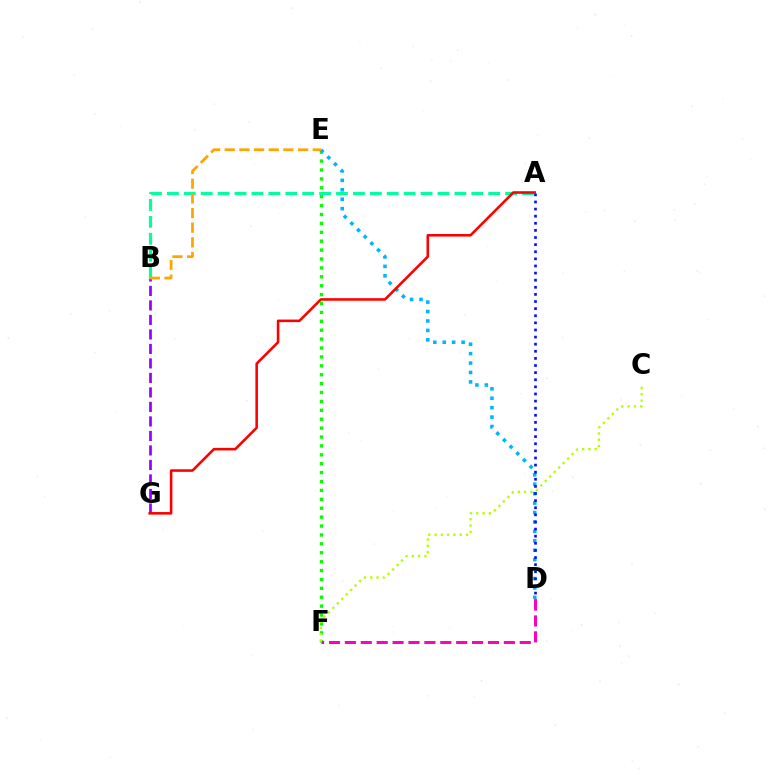{('E', 'F'): [{'color': '#08ff00', 'line_style': 'dotted', 'thickness': 2.42}], ('D', 'F'): [{'color': '#ff00bd', 'line_style': 'dashed', 'thickness': 2.16}], ('B', 'G'): [{'color': '#9b00ff', 'line_style': 'dashed', 'thickness': 1.97}], ('D', 'E'): [{'color': '#00b5ff', 'line_style': 'dotted', 'thickness': 2.56}], ('A', 'B'): [{'color': '#00ff9d', 'line_style': 'dashed', 'thickness': 2.3}], ('A', 'D'): [{'color': '#0010ff', 'line_style': 'dotted', 'thickness': 1.93}], ('A', 'G'): [{'color': '#ff0000', 'line_style': 'solid', 'thickness': 1.85}], ('C', 'F'): [{'color': '#b3ff00', 'line_style': 'dotted', 'thickness': 1.71}], ('B', 'E'): [{'color': '#ffa500', 'line_style': 'dashed', 'thickness': 1.99}]}